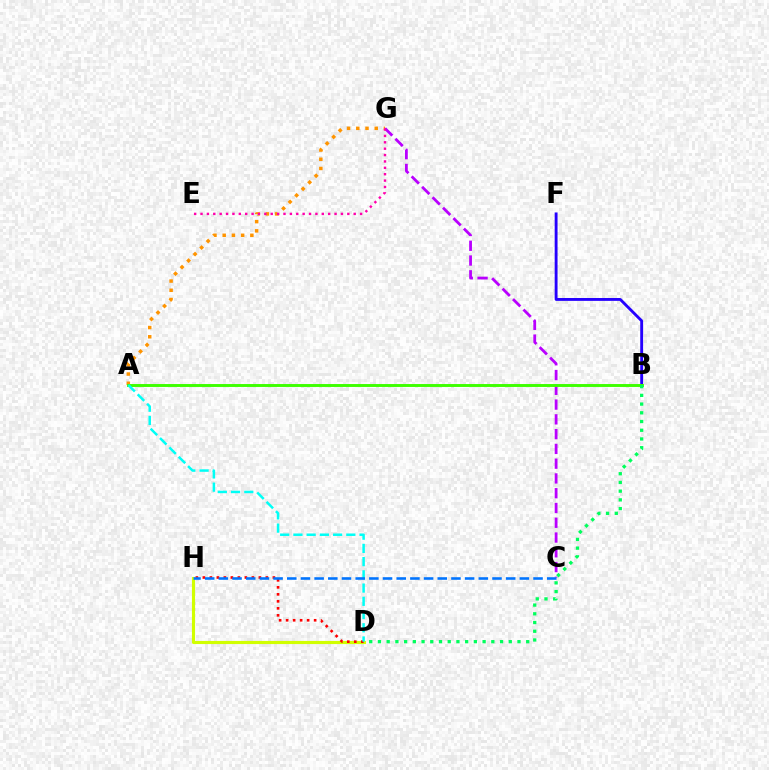{('B', 'F'): [{'color': '#2500ff', 'line_style': 'solid', 'thickness': 2.06}], ('D', 'H'): [{'color': '#d1ff00', 'line_style': 'solid', 'thickness': 2.26}, {'color': '#ff0000', 'line_style': 'dotted', 'thickness': 1.9}], ('C', 'G'): [{'color': '#b900ff', 'line_style': 'dashed', 'thickness': 2.01}], ('A', 'G'): [{'color': '#ff9400', 'line_style': 'dotted', 'thickness': 2.51}], ('A', 'B'): [{'color': '#3dff00', 'line_style': 'solid', 'thickness': 2.1}], ('A', 'D'): [{'color': '#00fff6', 'line_style': 'dashed', 'thickness': 1.8}], ('E', 'G'): [{'color': '#ff00ac', 'line_style': 'dotted', 'thickness': 1.73}], ('B', 'D'): [{'color': '#00ff5c', 'line_style': 'dotted', 'thickness': 2.37}], ('C', 'H'): [{'color': '#0074ff', 'line_style': 'dashed', 'thickness': 1.86}]}